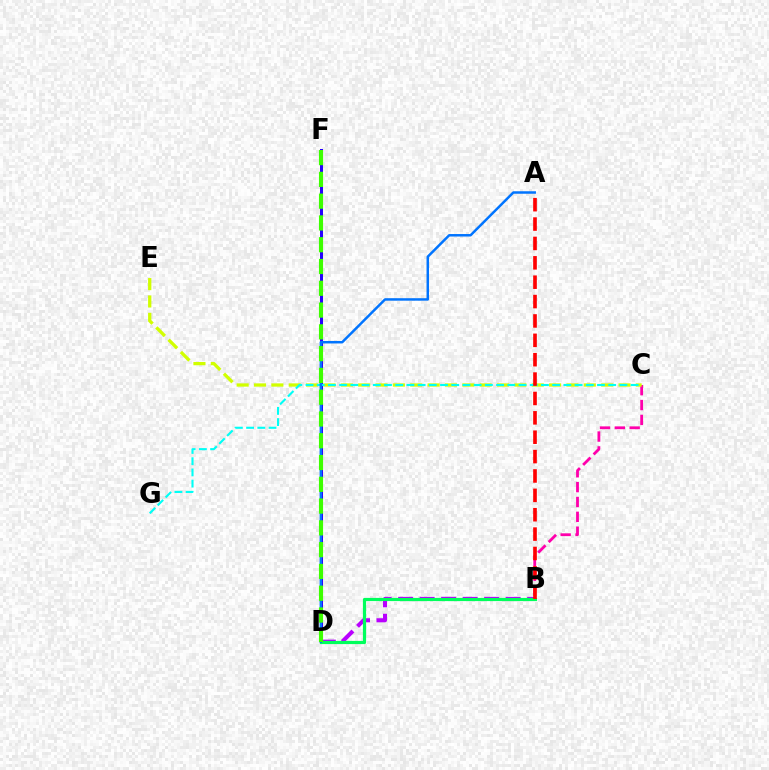{('D', 'F'): [{'color': '#ff9400', 'line_style': 'solid', 'thickness': 2.18}, {'color': '#2500ff', 'line_style': 'solid', 'thickness': 2.15}, {'color': '#3dff00', 'line_style': 'dashed', 'thickness': 2.96}], ('B', 'C'): [{'color': '#ff00ac', 'line_style': 'dashed', 'thickness': 2.02}], ('C', 'E'): [{'color': '#d1ff00', 'line_style': 'dashed', 'thickness': 2.36}], ('B', 'D'): [{'color': '#b900ff', 'line_style': 'dashed', 'thickness': 2.92}, {'color': '#00ff5c', 'line_style': 'solid', 'thickness': 2.3}], ('C', 'G'): [{'color': '#00fff6', 'line_style': 'dashed', 'thickness': 1.52}], ('A', 'D'): [{'color': '#0074ff', 'line_style': 'solid', 'thickness': 1.79}], ('A', 'B'): [{'color': '#ff0000', 'line_style': 'dashed', 'thickness': 2.63}]}